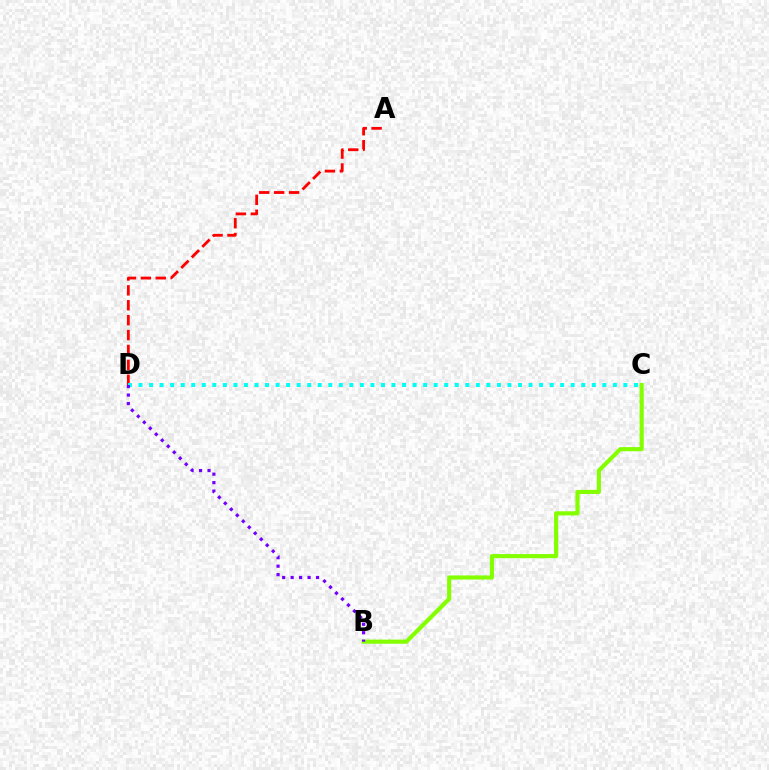{('A', 'D'): [{'color': '#ff0000', 'line_style': 'dashed', 'thickness': 2.03}], ('B', 'C'): [{'color': '#84ff00', 'line_style': 'solid', 'thickness': 2.98}], ('C', 'D'): [{'color': '#00fff6', 'line_style': 'dotted', 'thickness': 2.86}], ('B', 'D'): [{'color': '#7200ff', 'line_style': 'dotted', 'thickness': 2.3}]}